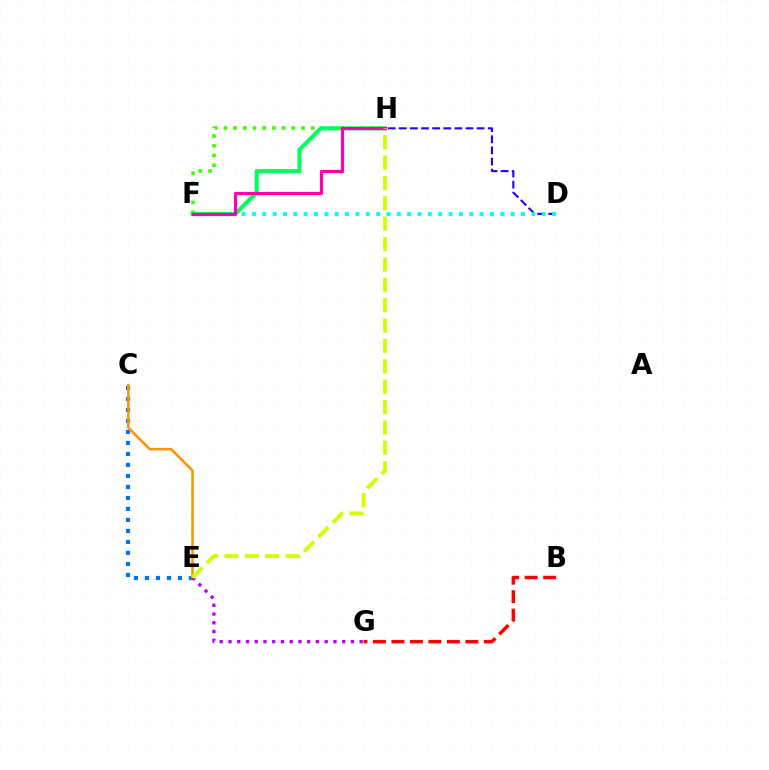{('B', 'G'): [{'color': '#ff0000', 'line_style': 'dashed', 'thickness': 2.51}], ('F', 'H'): [{'color': '#3dff00', 'line_style': 'dotted', 'thickness': 2.64}, {'color': '#00ff5c', 'line_style': 'solid', 'thickness': 2.92}, {'color': '#ff00ac', 'line_style': 'solid', 'thickness': 2.3}], ('C', 'E'): [{'color': '#0074ff', 'line_style': 'dotted', 'thickness': 2.99}, {'color': '#ff9400', 'line_style': 'solid', 'thickness': 1.84}], ('D', 'H'): [{'color': '#2500ff', 'line_style': 'dashed', 'thickness': 1.51}], ('D', 'F'): [{'color': '#00fff6', 'line_style': 'dotted', 'thickness': 2.81}], ('E', 'G'): [{'color': '#b900ff', 'line_style': 'dotted', 'thickness': 2.38}], ('E', 'H'): [{'color': '#d1ff00', 'line_style': 'dashed', 'thickness': 2.77}]}